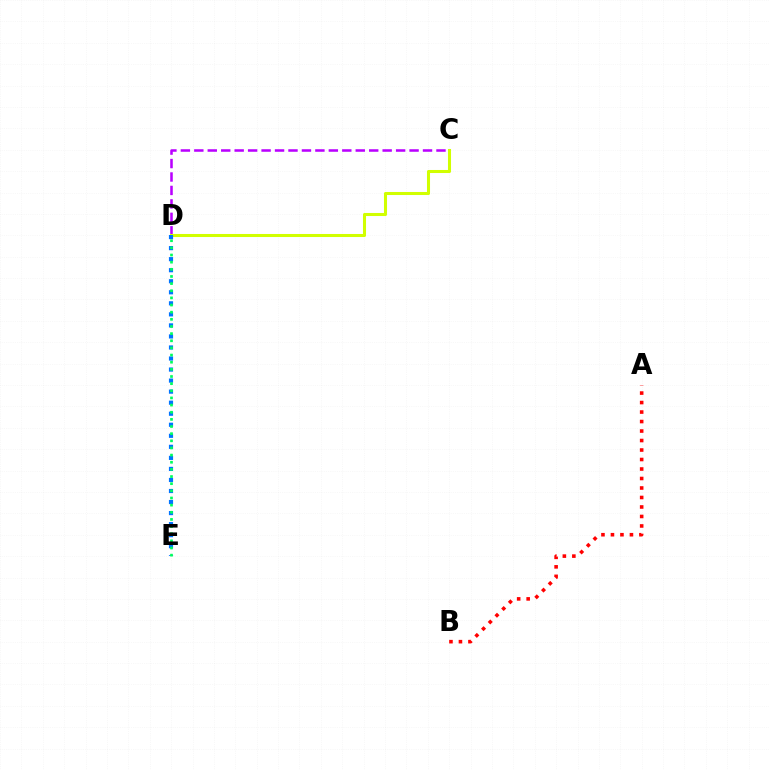{('C', 'D'): [{'color': '#b900ff', 'line_style': 'dashed', 'thickness': 1.83}, {'color': '#d1ff00', 'line_style': 'solid', 'thickness': 2.2}], ('A', 'B'): [{'color': '#ff0000', 'line_style': 'dotted', 'thickness': 2.58}], ('D', 'E'): [{'color': '#0074ff', 'line_style': 'dotted', 'thickness': 3.0}, {'color': '#00ff5c', 'line_style': 'dotted', 'thickness': 1.94}]}